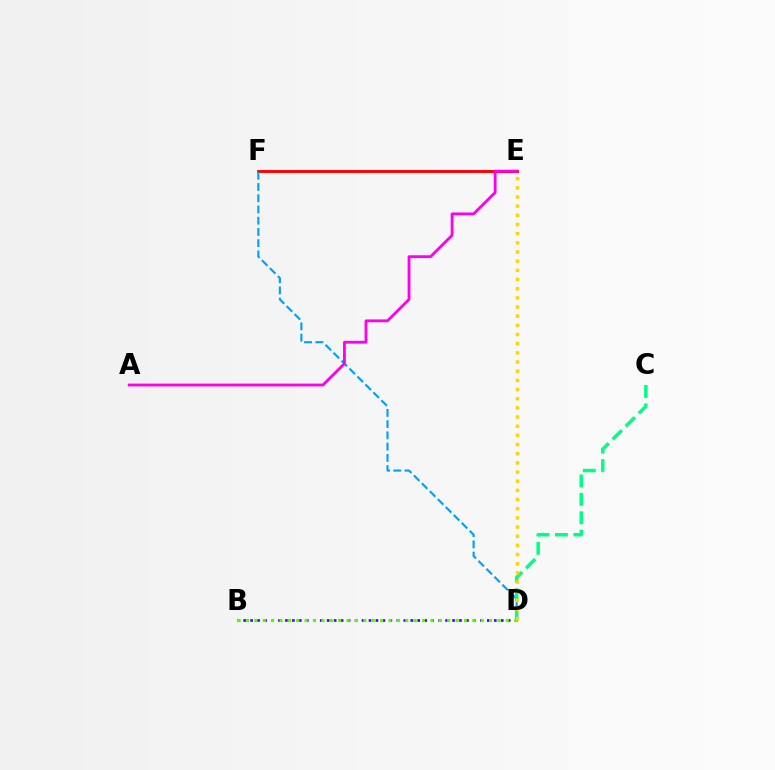{('E', 'F'): [{'color': '#ff0000', 'line_style': 'solid', 'thickness': 2.1}], ('D', 'F'): [{'color': '#009eff', 'line_style': 'dashed', 'thickness': 1.53}], ('B', 'D'): [{'color': '#3700ff', 'line_style': 'dotted', 'thickness': 1.89}, {'color': '#4fff00', 'line_style': 'dotted', 'thickness': 2.28}], ('C', 'D'): [{'color': '#00ff86', 'line_style': 'dashed', 'thickness': 2.5}], ('D', 'E'): [{'color': '#ffd500', 'line_style': 'dotted', 'thickness': 2.49}], ('A', 'E'): [{'color': '#ff00ed', 'line_style': 'solid', 'thickness': 2.03}]}